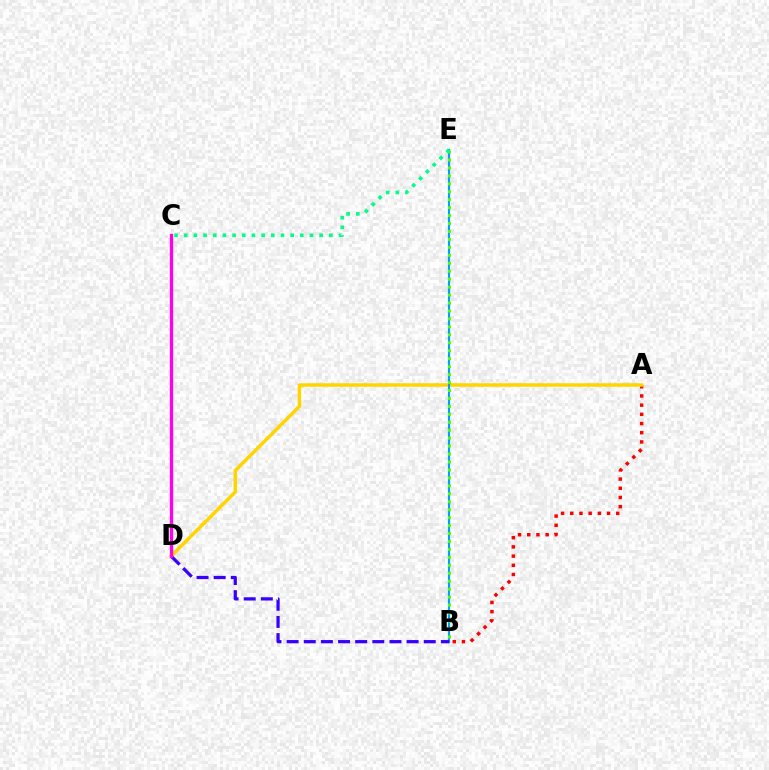{('A', 'B'): [{'color': '#ff0000', 'line_style': 'dotted', 'thickness': 2.5}], ('A', 'D'): [{'color': '#ffd500', 'line_style': 'solid', 'thickness': 2.51}], ('B', 'E'): [{'color': '#009eff', 'line_style': 'solid', 'thickness': 1.53}, {'color': '#4fff00', 'line_style': 'dotted', 'thickness': 2.16}], ('B', 'D'): [{'color': '#3700ff', 'line_style': 'dashed', 'thickness': 2.33}], ('C', 'D'): [{'color': '#ff00ed', 'line_style': 'solid', 'thickness': 2.39}], ('C', 'E'): [{'color': '#00ff86', 'line_style': 'dotted', 'thickness': 2.63}]}